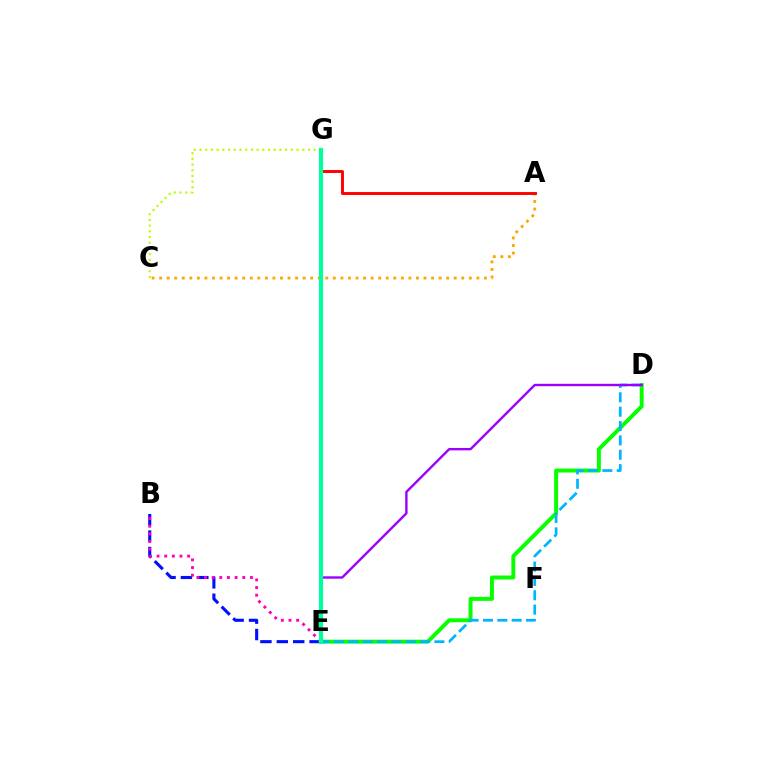{('B', 'E'): [{'color': '#0010ff', 'line_style': 'dashed', 'thickness': 2.23}, {'color': '#ff00bd', 'line_style': 'dotted', 'thickness': 2.08}], ('D', 'E'): [{'color': '#08ff00', 'line_style': 'solid', 'thickness': 2.84}, {'color': '#00b5ff', 'line_style': 'dashed', 'thickness': 1.95}, {'color': '#9b00ff', 'line_style': 'solid', 'thickness': 1.71}], ('A', 'C'): [{'color': '#ffa500', 'line_style': 'dotted', 'thickness': 2.05}], ('C', 'G'): [{'color': '#b3ff00', 'line_style': 'dotted', 'thickness': 1.55}], ('A', 'G'): [{'color': '#ff0000', 'line_style': 'solid', 'thickness': 2.09}], ('E', 'G'): [{'color': '#00ff9d', 'line_style': 'solid', 'thickness': 2.98}]}